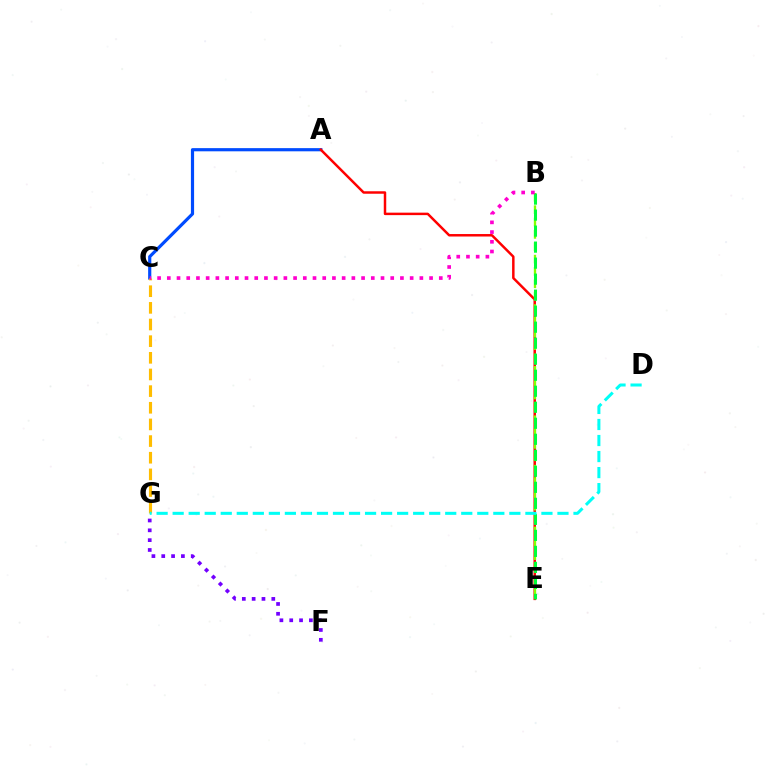{('A', 'C'): [{'color': '#004bff', 'line_style': 'solid', 'thickness': 2.29}], ('A', 'E'): [{'color': '#ff0000', 'line_style': 'solid', 'thickness': 1.78}], ('B', 'E'): [{'color': '#84ff00', 'line_style': 'dashed', 'thickness': 1.68}, {'color': '#00ff39', 'line_style': 'dashed', 'thickness': 2.18}], ('C', 'G'): [{'color': '#ffbd00', 'line_style': 'dashed', 'thickness': 2.26}], ('F', 'G'): [{'color': '#7200ff', 'line_style': 'dotted', 'thickness': 2.67}], ('B', 'C'): [{'color': '#ff00cf', 'line_style': 'dotted', 'thickness': 2.64}], ('D', 'G'): [{'color': '#00fff6', 'line_style': 'dashed', 'thickness': 2.18}]}